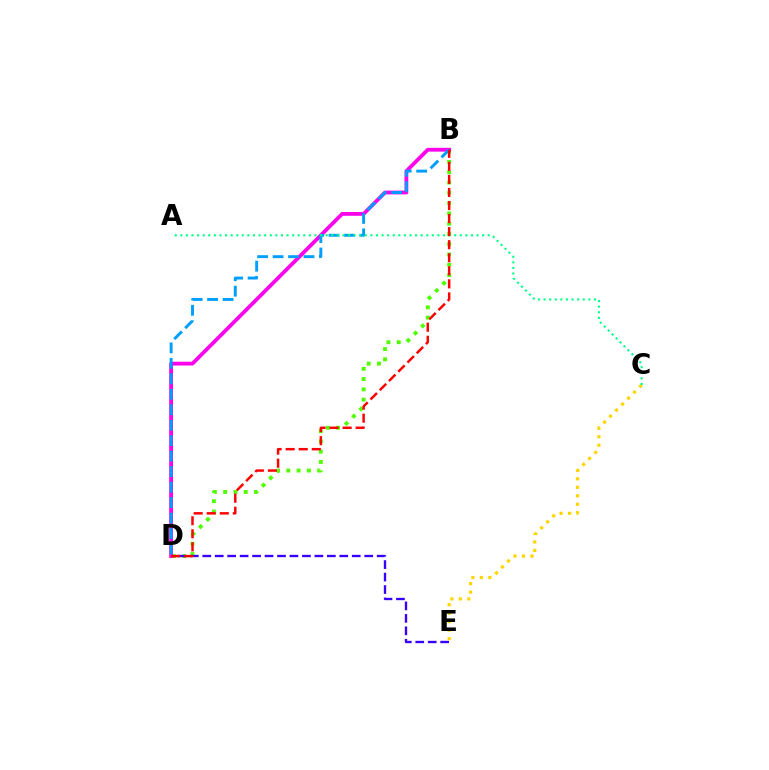{('B', 'D'): [{'color': '#4fff00', 'line_style': 'dotted', 'thickness': 2.79}, {'color': '#ff00ed', 'line_style': 'solid', 'thickness': 2.74}, {'color': '#009eff', 'line_style': 'dashed', 'thickness': 2.1}, {'color': '#ff0000', 'line_style': 'dashed', 'thickness': 1.77}], ('D', 'E'): [{'color': '#3700ff', 'line_style': 'dashed', 'thickness': 1.69}], ('C', 'E'): [{'color': '#ffd500', 'line_style': 'dotted', 'thickness': 2.31}], ('A', 'C'): [{'color': '#00ff86', 'line_style': 'dotted', 'thickness': 1.52}]}